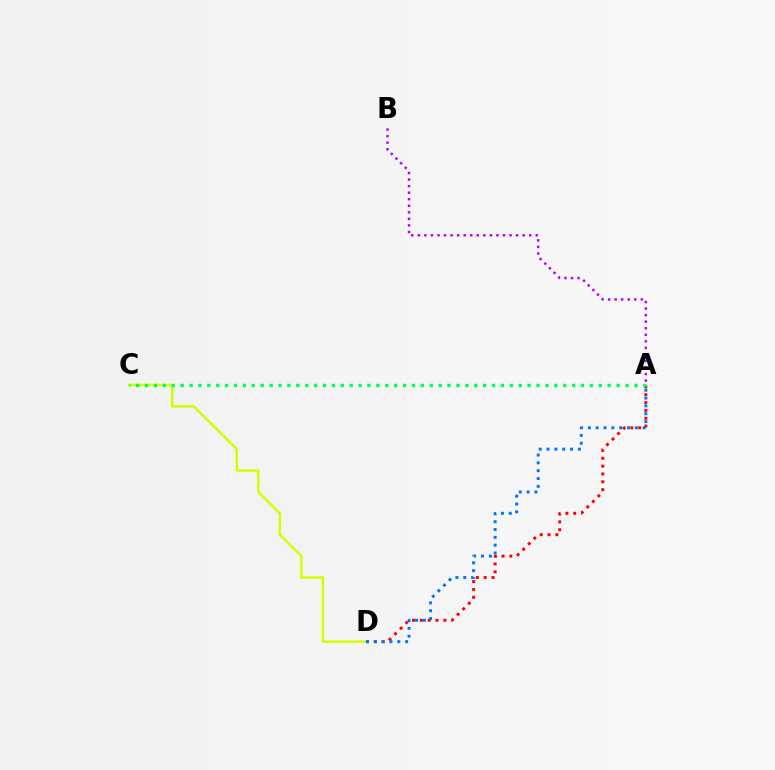{('A', 'D'): [{'color': '#ff0000', 'line_style': 'dotted', 'thickness': 2.13}, {'color': '#0074ff', 'line_style': 'dotted', 'thickness': 2.13}], ('C', 'D'): [{'color': '#d1ff00', 'line_style': 'solid', 'thickness': 1.76}], ('A', 'B'): [{'color': '#b900ff', 'line_style': 'dotted', 'thickness': 1.78}], ('A', 'C'): [{'color': '#00ff5c', 'line_style': 'dotted', 'thickness': 2.42}]}